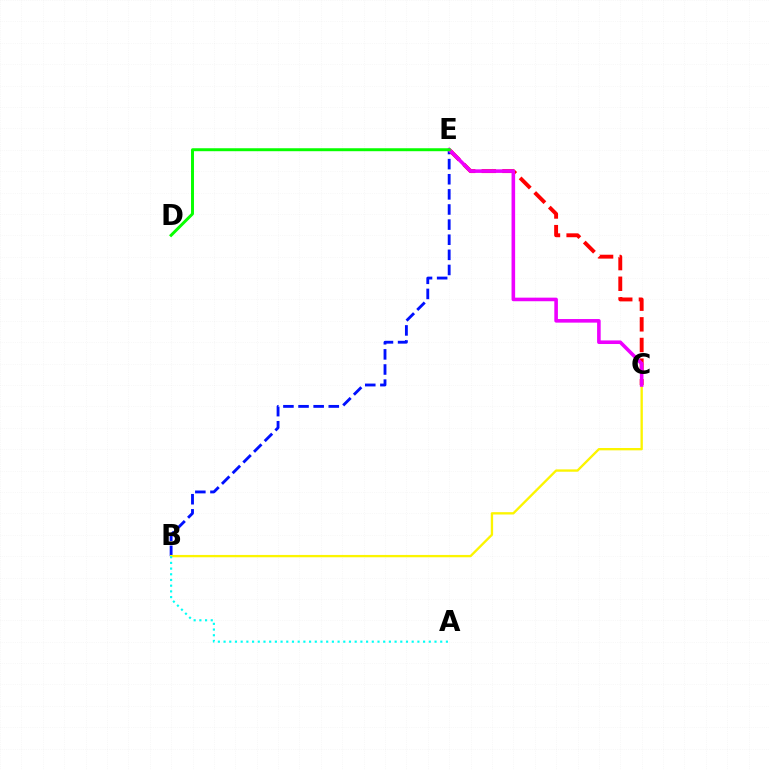{('C', 'E'): [{'color': '#ff0000', 'line_style': 'dashed', 'thickness': 2.81}, {'color': '#ee00ff', 'line_style': 'solid', 'thickness': 2.58}], ('B', 'E'): [{'color': '#0010ff', 'line_style': 'dashed', 'thickness': 2.05}], ('B', 'C'): [{'color': '#fcf500', 'line_style': 'solid', 'thickness': 1.68}], ('D', 'E'): [{'color': '#08ff00', 'line_style': 'solid', 'thickness': 2.13}], ('A', 'B'): [{'color': '#00fff6', 'line_style': 'dotted', 'thickness': 1.55}]}